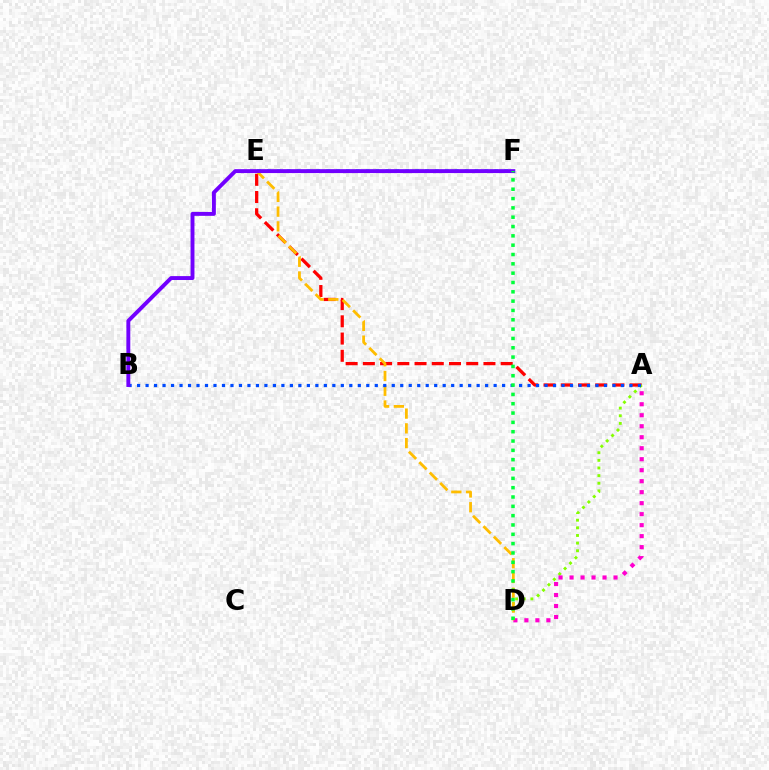{('A', 'E'): [{'color': '#ff0000', 'line_style': 'dashed', 'thickness': 2.34}], ('A', 'D'): [{'color': '#84ff00', 'line_style': 'dotted', 'thickness': 2.07}, {'color': '#ff00cf', 'line_style': 'dotted', 'thickness': 2.99}], ('E', 'F'): [{'color': '#00fff6', 'line_style': 'dotted', 'thickness': 2.69}], ('D', 'E'): [{'color': '#ffbd00', 'line_style': 'dashed', 'thickness': 2.0}], ('A', 'B'): [{'color': '#004bff', 'line_style': 'dotted', 'thickness': 2.31}], ('B', 'F'): [{'color': '#7200ff', 'line_style': 'solid', 'thickness': 2.81}], ('D', 'F'): [{'color': '#00ff39', 'line_style': 'dotted', 'thickness': 2.53}]}